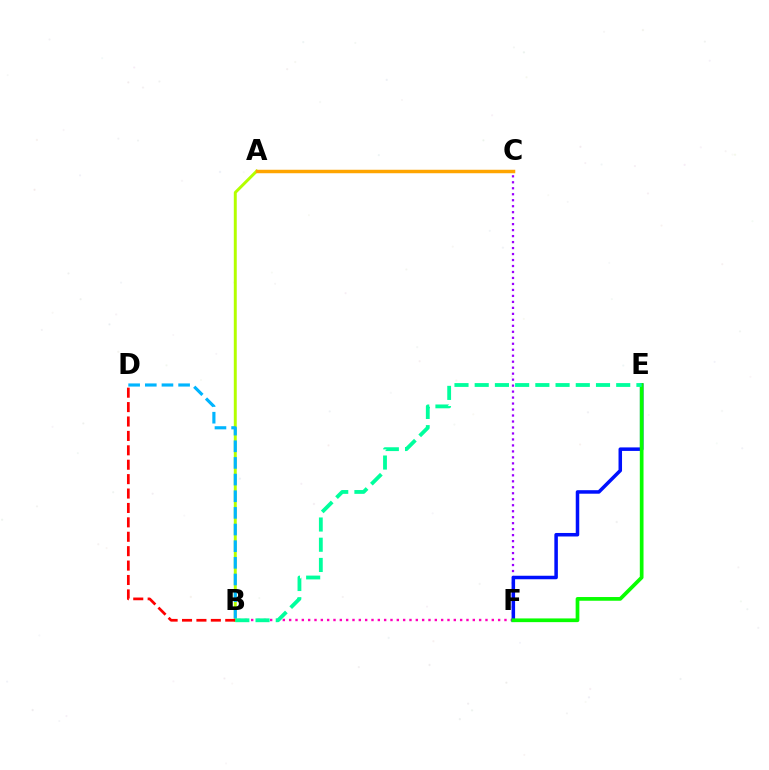{('C', 'F'): [{'color': '#9b00ff', 'line_style': 'dotted', 'thickness': 1.62}], ('A', 'B'): [{'color': '#b3ff00', 'line_style': 'solid', 'thickness': 2.12}], ('B', 'F'): [{'color': '#ff00bd', 'line_style': 'dotted', 'thickness': 1.72}], ('B', 'D'): [{'color': '#00b5ff', 'line_style': 'dashed', 'thickness': 2.26}, {'color': '#ff0000', 'line_style': 'dashed', 'thickness': 1.96}], ('E', 'F'): [{'color': '#0010ff', 'line_style': 'solid', 'thickness': 2.53}, {'color': '#08ff00', 'line_style': 'solid', 'thickness': 2.67}], ('A', 'C'): [{'color': '#ffa500', 'line_style': 'solid', 'thickness': 2.51}], ('B', 'E'): [{'color': '#00ff9d', 'line_style': 'dashed', 'thickness': 2.75}]}